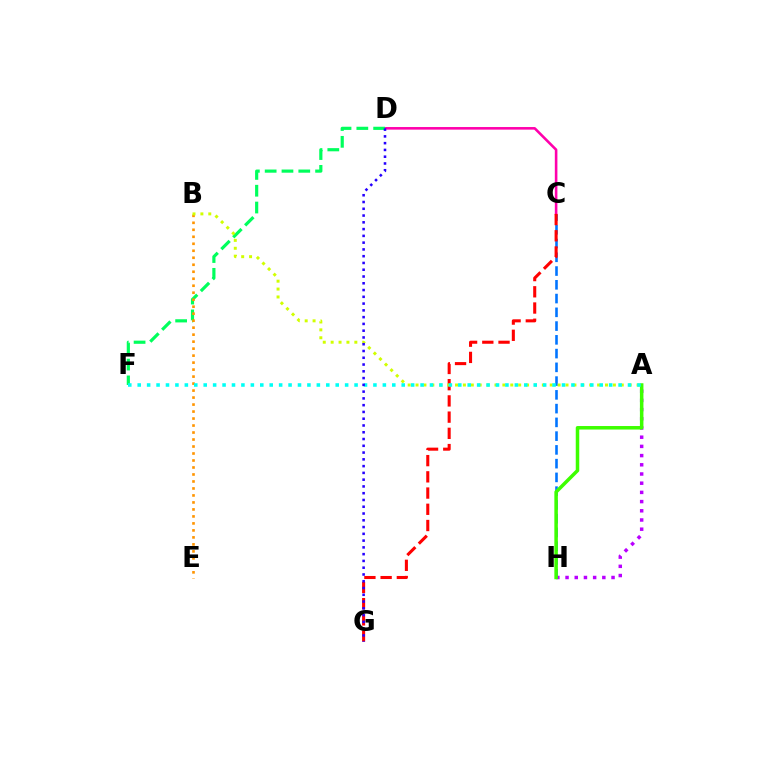{('C', 'H'): [{'color': '#0074ff', 'line_style': 'dashed', 'thickness': 1.87}], ('C', 'D'): [{'color': '#ff00ac', 'line_style': 'solid', 'thickness': 1.86}], ('C', 'G'): [{'color': '#ff0000', 'line_style': 'dashed', 'thickness': 2.2}], ('D', 'F'): [{'color': '#00ff5c', 'line_style': 'dashed', 'thickness': 2.28}], ('A', 'H'): [{'color': '#b900ff', 'line_style': 'dotted', 'thickness': 2.5}, {'color': '#3dff00', 'line_style': 'solid', 'thickness': 2.53}], ('B', 'E'): [{'color': '#ff9400', 'line_style': 'dotted', 'thickness': 1.9}], ('A', 'B'): [{'color': '#d1ff00', 'line_style': 'dotted', 'thickness': 2.14}], ('A', 'F'): [{'color': '#00fff6', 'line_style': 'dotted', 'thickness': 2.56}], ('D', 'G'): [{'color': '#2500ff', 'line_style': 'dotted', 'thickness': 1.84}]}